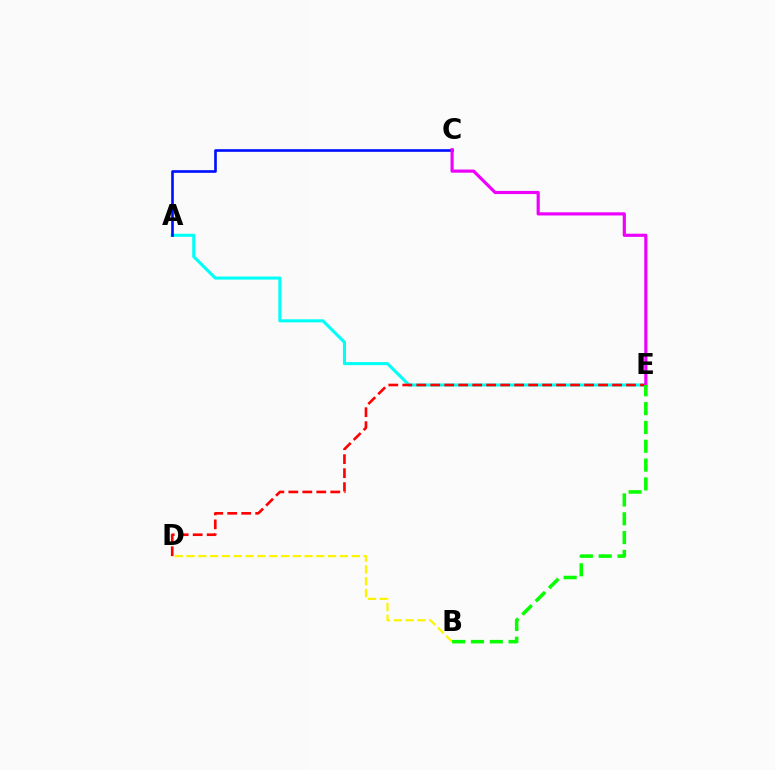{('A', 'E'): [{'color': '#00fff6', 'line_style': 'solid', 'thickness': 2.21}], ('D', 'E'): [{'color': '#ff0000', 'line_style': 'dashed', 'thickness': 1.9}], ('A', 'C'): [{'color': '#0010ff', 'line_style': 'solid', 'thickness': 1.91}], ('C', 'E'): [{'color': '#ee00ff', 'line_style': 'solid', 'thickness': 2.28}], ('B', 'D'): [{'color': '#fcf500', 'line_style': 'dashed', 'thickness': 1.6}], ('B', 'E'): [{'color': '#08ff00', 'line_style': 'dashed', 'thickness': 2.56}]}